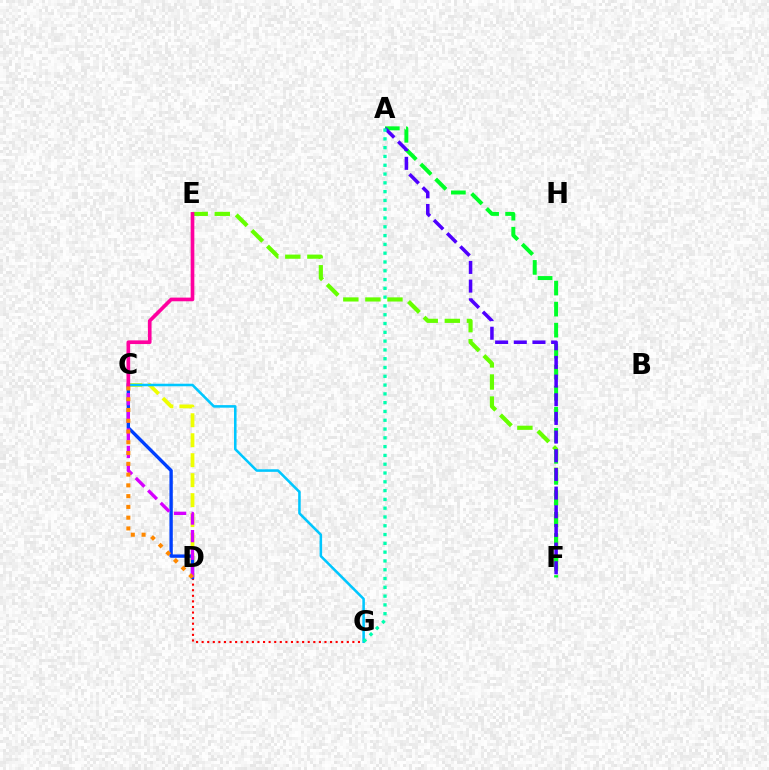{('C', 'D'): [{'color': '#eeff00', 'line_style': 'dashed', 'thickness': 2.71}, {'color': '#003fff', 'line_style': 'solid', 'thickness': 2.42}, {'color': '#d600ff', 'line_style': 'dashed', 'thickness': 2.39}, {'color': '#ff8800', 'line_style': 'dotted', 'thickness': 2.93}], ('E', 'F'): [{'color': '#66ff00', 'line_style': 'dashed', 'thickness': 3.0}], ('A', 'F'): [{'color': '#00ff27', 'line_style': 'dashed', 'thickness': 2.86}, {'color': '#4f00ff', 'line_style': 'dashed', 'thickness': 2.54}], ('D', 'G'): [{'color': '#ff0000', 'line_style': 'dotted', 'thickness': 1.52}], ('C', 'G'): [{'color': '#00c7ff', 'line_style': 'solid', 'thickness': 1.84}], ('A', 'G'): [{'color': '#00ffaf', 'line_style': 'dotted', 'thickness': 2.39}], ('C', 'E'): [{'color': '#ff00a0', 'line_style': 'solid', 'thickness': 2.64}]}